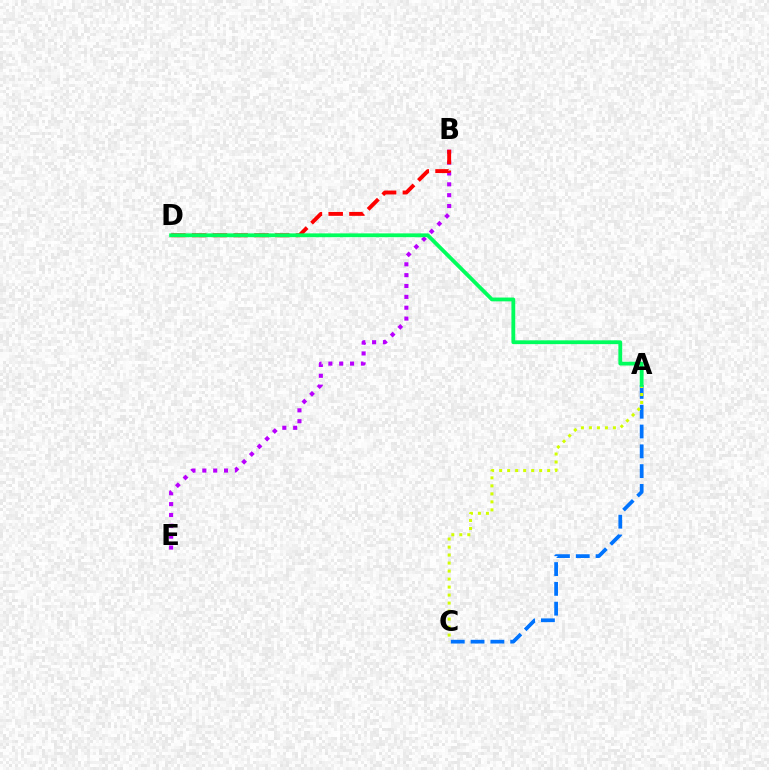{('A', 'C'): [{'color': '#0074ff', 'line_style': 'dashed', 'thickness': 2.69}, {'color': '#d1ff00', 'line_style': 'dotted', 'thickness': 2.17}], ('B', 'E'): [{'color': '#b900ff', 'line_style': 'dotted', 'thickness': 2.95}], ('B', 'D'): [{'color': '#ff0000', 'line_style': 'dashed', 'thickness': 2.82}], ('A', 'D'): [{'color': '#00ff5c', 'line_style': 'solid', 'thickness': 2.74}]}